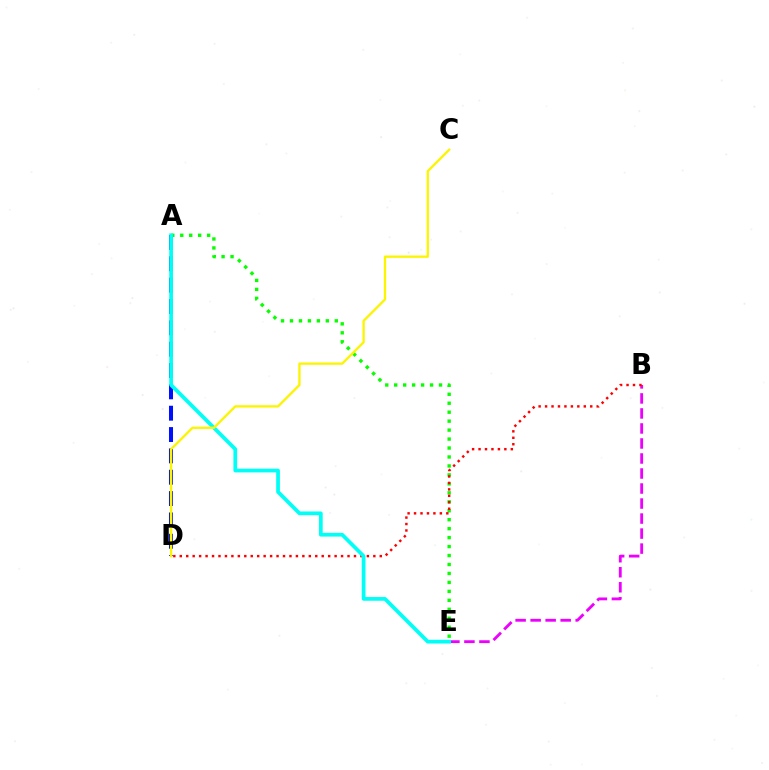{('A', 'E'): [{'color': '#08ff00', 'line_style': 'dotted', 'thickness': 2.43}, {'color': '#00fff6', 'line_style': 'solid', 'thickness': 2.68}], ('A', 'D'): [{'color': '#0010ff', 'line_style': 'dashed', 'thickness': 2.9}], ('B', 'E'): [{'color': '#ee00ff', 'line_style': 'dashed', 'thickness': 2.04}], ('B', 'D'): [{'color': '#ff0000', 'line_style': 'dotted', 'thickness': 1.75}], ('C', 'D'): [{'color': '#fcf500', 'line_style': 'solid', 'thickness': 1.67}]}